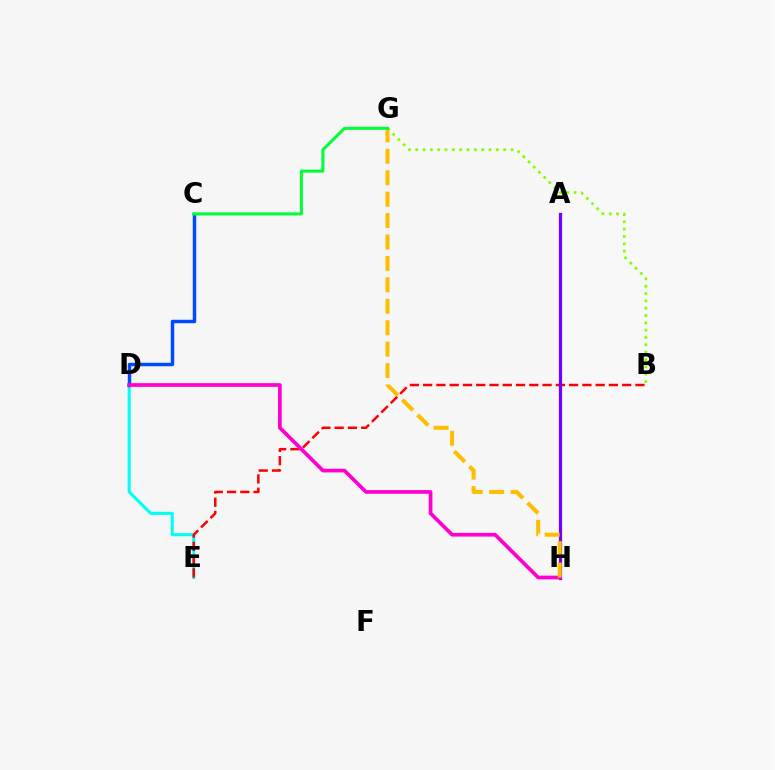{('D', 'E'): [{'color': '#00fff6', 'line_style': 'solid', 'thickness': 2.22}], ('B', 'E'): [{'color': '#ff0000', 'line_style': 'dashed', 'thickness': 1.8}], ('B', 'G'): [{'color': '#84ff00', 'line_style': 'dotted', 'thickness': 1.99}], ('A', 'H'): [{'color': '#7200ff', 'line_style': 'solid', 'thickness': 2.31}], ('C', 'D'): [{'color': '#004bff', 'line_style': 'solid', 'thickness': 2.49}], ('D', 'H'): [{'color': '#ff00cf', 'line_style': 'solid', 'thickness': 2.67}], ('G', 'H'): [{'color': '#ffbd00', 'line_style': 'dashed', 'thickness': 2.91}], ('C', 'G'): [{'color': '#00ff39', 'line_style': 'solid', 'thickness': 2.2}]}